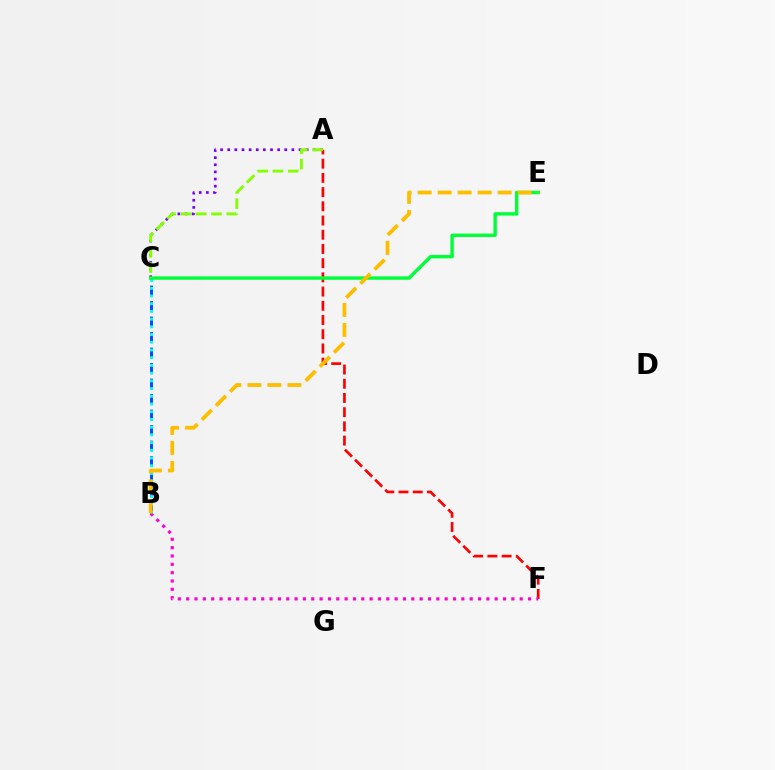{('A', 'F'): [{'color': '#ff0000', 'line_style': 'dashed', 'thickness': 1.93}], ('B', 'F'): [{'color': '#ff00cf', 'line_style': 'dotted', 'thickness': 2.27}], ('A', 'C'): [{'color': '#7200ff', 'line_style': 'dotted', 'thickness': 1.94}, {'color': '#84ff00', 'line_style': 'dashed', 'thickness': 2.07}], ('B', 'C'): [{'color': '#004bff', 'line_style': 'dashed', 'thickness': 2.11}, {'color': '#00fff6', 'line_style': 'dotted', 'thickness': 2.1}], ('C', 'E'): [{'color': '#00ff39', 'line_style': 'solid', 'thickness': 2.45}], ('B', 'E'): [{'color': '#ffbd00', 'line_style': 'dashed', 'thickness': 2.72}]}